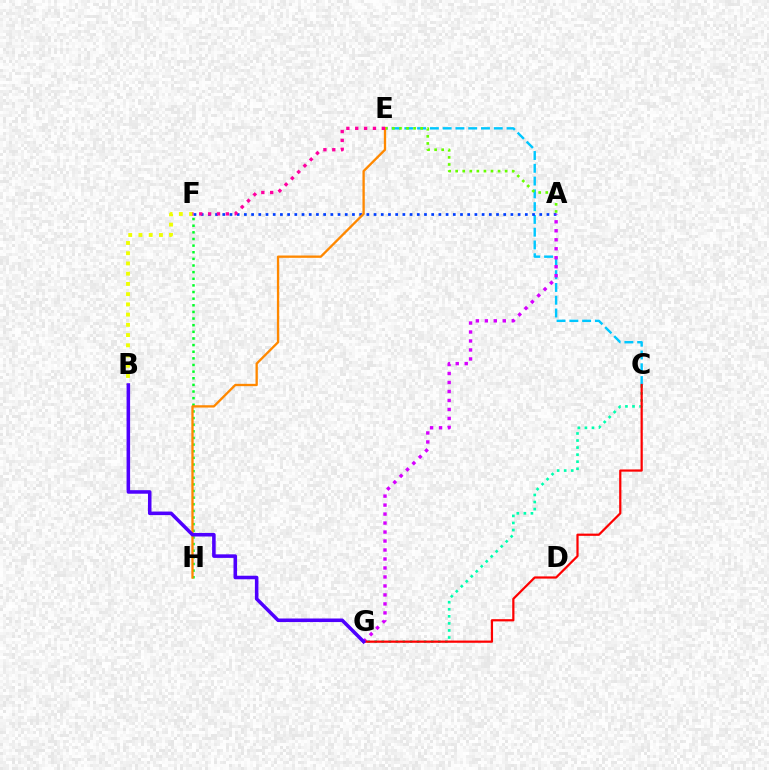{('C', 'E'): [{'color': '#00c7ff', 'line_style': 'dashed', 'thickness': 1.74}], ('C', 'G'): [{'color': '#00ffaf', 'line_style': 'dotted', 'thickness': 1.92}, {'color': '#ff0000', 'line_style': 'solid', 'thickness': 1.6}], ('B', 'F'): [{'color': '#eeff00', 'line_style': 'dotted', 'thickness': 2.78}], ('A', 'E'): [{'color': '#66ff00', 'line_style': 'dotted', 'thickness': 1.92}], ('A', 'F'): [{'color': '#003fff', 'line_style': 'dotted', 'thickness': 1.96}], ('F', 'H'): [{'color': '#00ff27', 'line_style': 'dotted', 'thickness': 1.8}], ('E', 'H'): [{'color': '#ff8800', 'line_style': 'solid', 'thickness': 1.67}], ('A', 'G'): [{'color': '#d600ff', 'line_style': 'dotted', 'thickness': 2.44}], ('E', 'F'): [{'color': '#ff00a0', 'line_style': 'dotted', 'thickness': 2.41}], ('B', 'G'): [{'color': '#4f00ff', 'line_style': 'solid', 'thickness': 2.56}]}